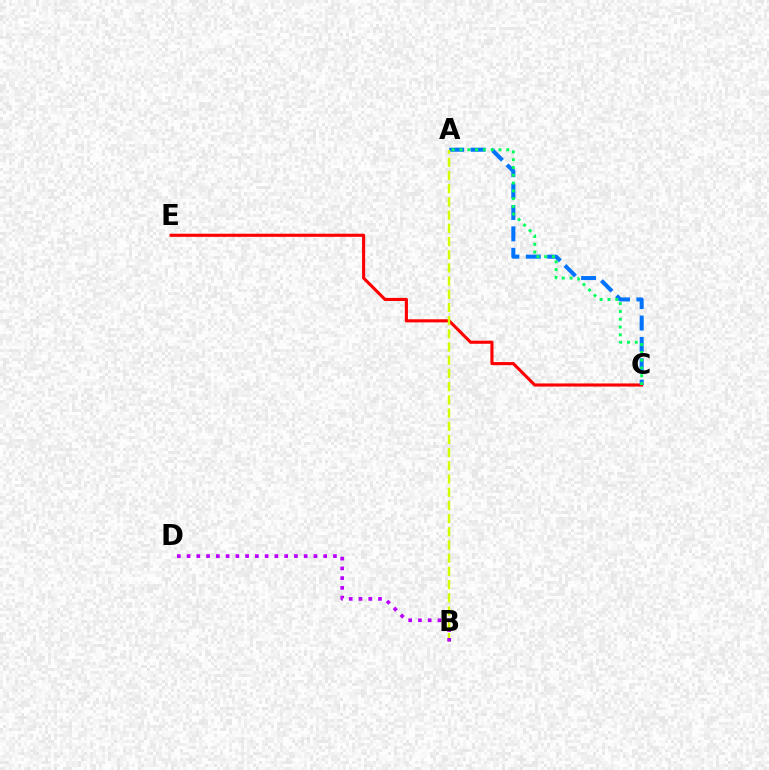{('C', 'E'): [{'color': '#ff0000', 'line_style': 'solid', 'thickness': 2.23}], ('A', 'C'): [{'color': '#0074ff', 'line_style': 'dashed', 'thickness': 2.9}, {'color': '#00ff5c', 'line_style': 'dotted', 'thickness': 2.12}], ('A', 'B'): [{'color': '#d1ff00', 'line_style': 'dashed', 'thickness': 1.79}], ('B', 'D'): [{'color': '#b900ff', 'line_style': 'dotted', 'thickness': 2.65}]}